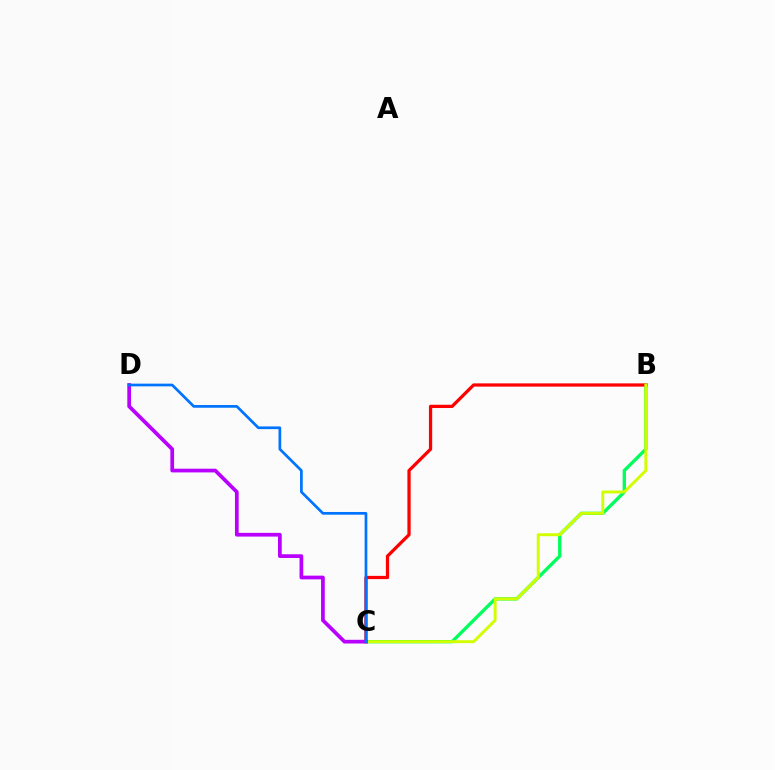{('B', 'C'): [{'color': '#00ff5c', 'line_style': 'solid', 'thickness': 2.39}, {'color': '#ff0000', 'line_style': 'solid', 'thickness': 2.34}, {'color': '#d1ff00', 'line_style': 'solid', 'thickness': 2.1}], ('C', 'D'): [{'color': '#b900ff', 'line_style': 'solid', 'thickness': 2.68}, {'color': '#0074ff', 'line_style': 'solid', 'thickness': 1.95}]}